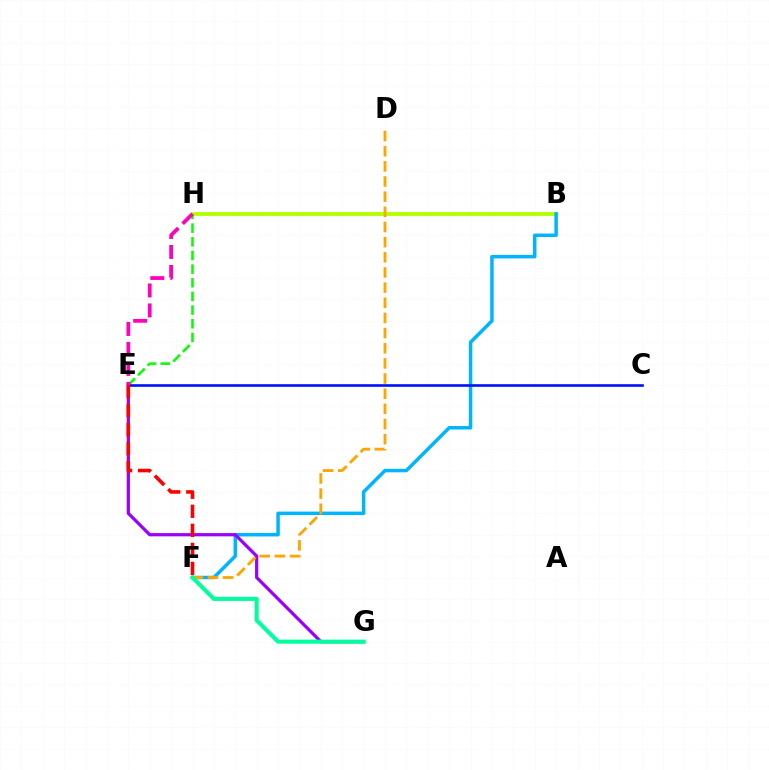{('B', 'H'): [{'color': '#b3ff00', 'line_style': 'solid', 'thickness': 2.78}], ('B', 'F'): [{'color': '#00b5ff', 'line_style': 'solid', 'thickness': 2.51}], ('E', 'H'): [{'color': '#08ff00', 'line_style': 'dashed', 'thickness': 1.86}, {'color': '#ff00bd', 'line_style': 'dashed', 'thickness': 2.71}], ('C', 'E'): [{'color': '#0010ff', 'line_style': 'solid', 'thickness': 1.89}], ('E', 'G'): [{'color': '#9b00ff', 'line_style': 'solid', 'thickness': 2.32}], ('D', 'F'): [{'color': '#ffa500', 'line_style': 'dashed', 'thickness': 2.06}], ('E', 'F'): [{'color': '#ff0000', 'line_style': 'dashed', 'thickness': 2.59}], ('F', 'G'): [{'color': '#00ff9d', 'line_style': 'solid', 'thickness': 2.92}]}